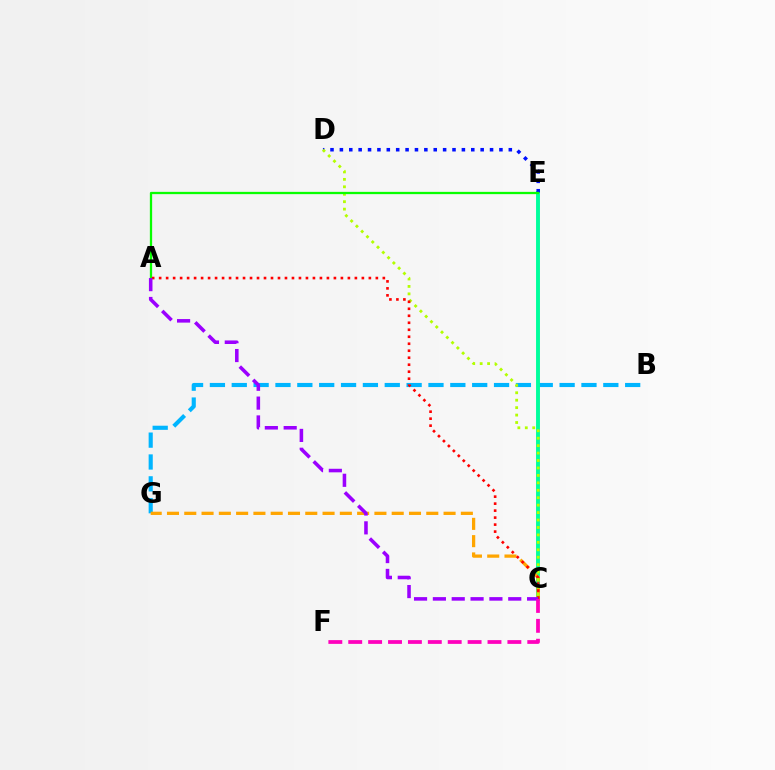{('B', 'G'): [{'color': '#00b5ff', 'line_style': 'dashed', 'thickness': 2.97}], ('C', 'E'): [{'color': '#00ff9d', 'line_style': 'solid', 'thickness': 2.81}], ('C', 'G'): [{'color': '#ffa500', 'line_style': 'dashed', 'thickness': 2.35}], ('D', 'E'): [{'color': '#0010ff', 'line_style': 'dotted', 'thickness': 2.55}], ('C', 'D'): [{'color': '#b3ff00', 'line_style': 'dotted', 'thickness': 2.02}], ('A', 'E'): [{'color': '#08ff00', 'line_style': 'solid', 'thickness': 1.64}], ('A', 'C'): [{'color': '#ff0000', 'line_style': 'dotted', 'thickness': 1.9}, {'color': '#9b00ff', 'line_style': 'dashed', 'thickness': 2.56}], ('C', 'F'): [{'color': '#ff00bd', 'line_style': 'dashed', 'thickness': 2.7}]}